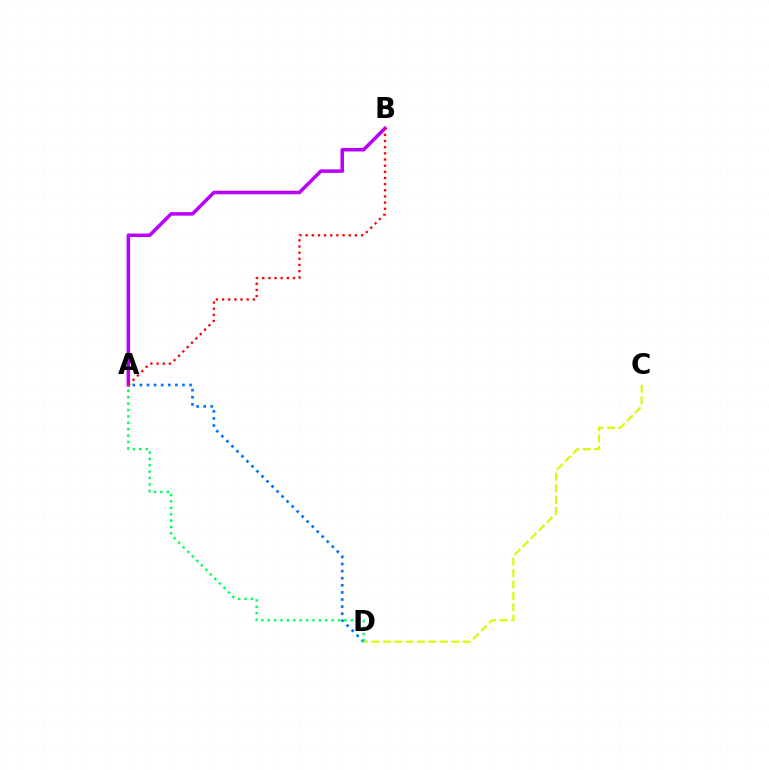{('A', 'B'): [{'color': '#b900ff', 'line_style': 'solid', 'thickness': 2.53}, {'color': '#ff0000', 'line_style': 'dotted', 'thickness': 1.67}], ('C', 'D'): [{'color': '#d1ff00', 'line_style': 'dashed', 'thickness': 1.55}], ('A', 'D'): [{'color': '#0074ff', 'line_style': 'dotted', 'thickness': 1.93}, {'color': '#00ff5c', 'line_style': 'dotted', 'thickness': 1.74}]}